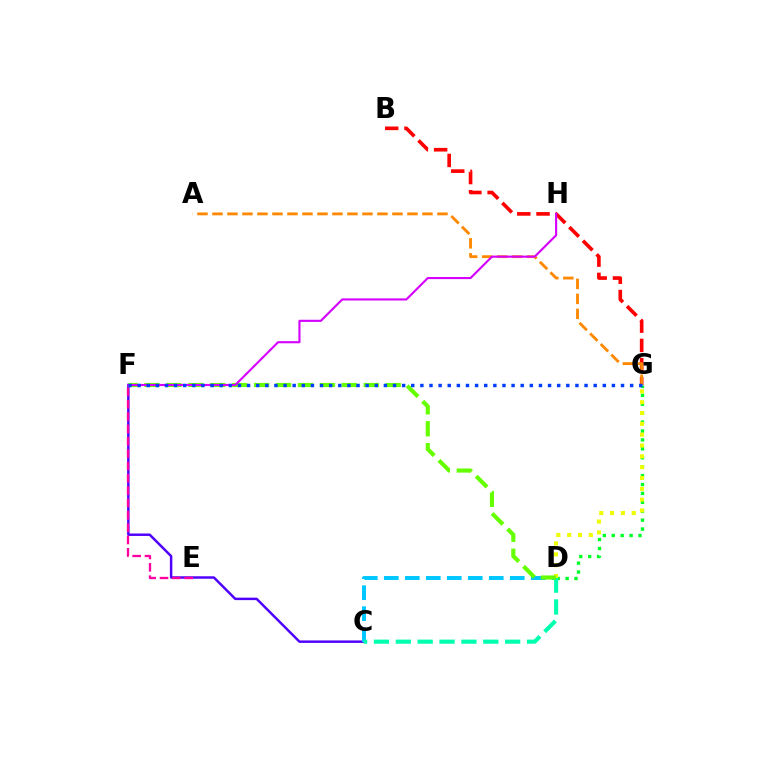{('C', 'F'): [{'color': '#4f00ff', 'line_style': 'solid', 'thickness': 1.77}], ('B', 'G'): [{'color': '#ff0000', 'line_style': 'dashed', 'thickness': 2.62}], ('C', 'D'): [{'color': '#00c7ff', 'line_style': 'dashed', 'thickness': 2.85}, {'color': '#00ffaf', 'line_style': 'dashed', 'thickness': 2.97}], ('A', 'G'): [{'color': '#ff8800', 'line_style': 'dashed', 'thickness': 2.04}], ('D', 'G'): [{'color': '#00ff27', 'line_style': 'dotted', 'thickness': 2.42}, {'color': '#eeff00', 'line_style': 'dotted', 'thickness': 2.94}], ('D', 'F'): [{'color': '#66ff00', 'line_style': 'dashed', 'thickness': 2.98}], ('F', 'H'): [{'color': '#d600ff', 'line_style': 'solid', 'thickness': 1.53}], ('F', 'G'): [{'color': '#003fff', 'line_style': 'dotted', 'thickness': 2.48}], ('E', 'F'): [{'color': '#ff00a0', 'line_style': 'dashed', 'thickness': 1.68}]}